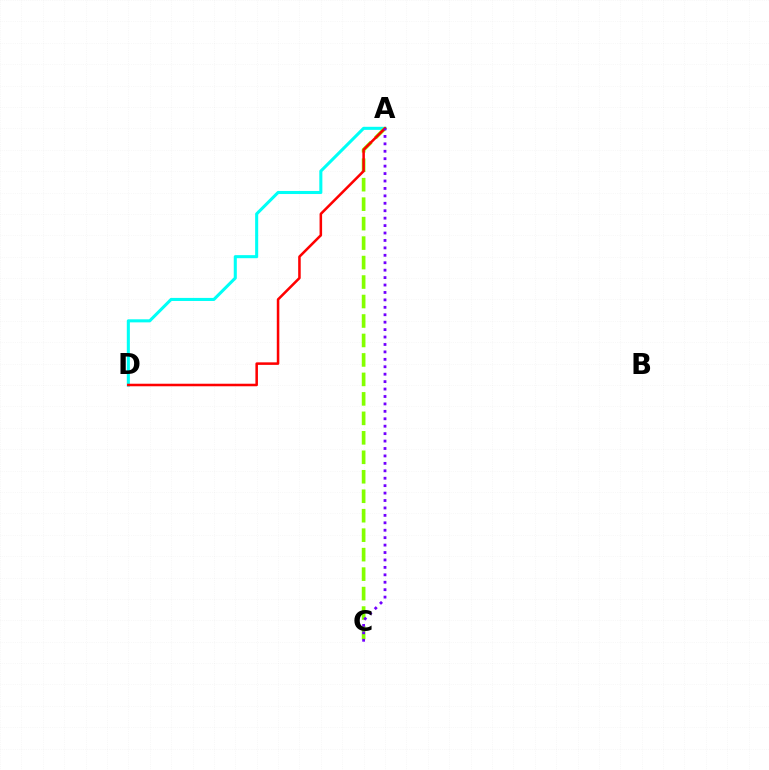{('A', 'D'): [{'color': '#00fff6', 'line_style': 'solid', 'thickness': 2.21}, {'color': '#ff0000', 'line_style': 'solid', 'thickness': 1.83}], ('A', 'C'): [{'color': '#84ff00', 'line_style': 'dashed', 'thickness': 2.65}, {'color': '#7200ff', 'line_style': 'dotted', 'thickness': 2.02}]}